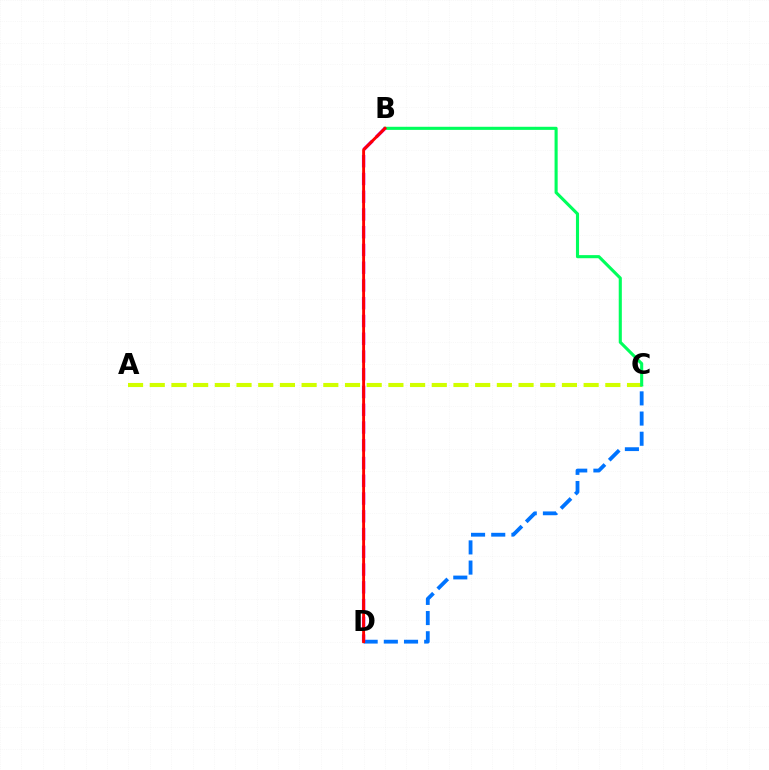{('A', 'C'): [{'color': '#d1ff00', 'line_style': 'dashed', 'thickness': 2.95}], ('C', 'D'): [{'color': '#0074ff', 'line_style': 'dashed', 'thickness': 2.74}], ('B', 'C'): [{'color': '#00ff5c', 'line_style': 'solid', 'thickness': 2.23}], ('B', 'D'): [{'color': '#b900ff', 'line_style': 'dashed', 'thickness': 2.41}, {'color': '#ff0000', 'line_style': 'solid', 'thickness': 2.09}]}